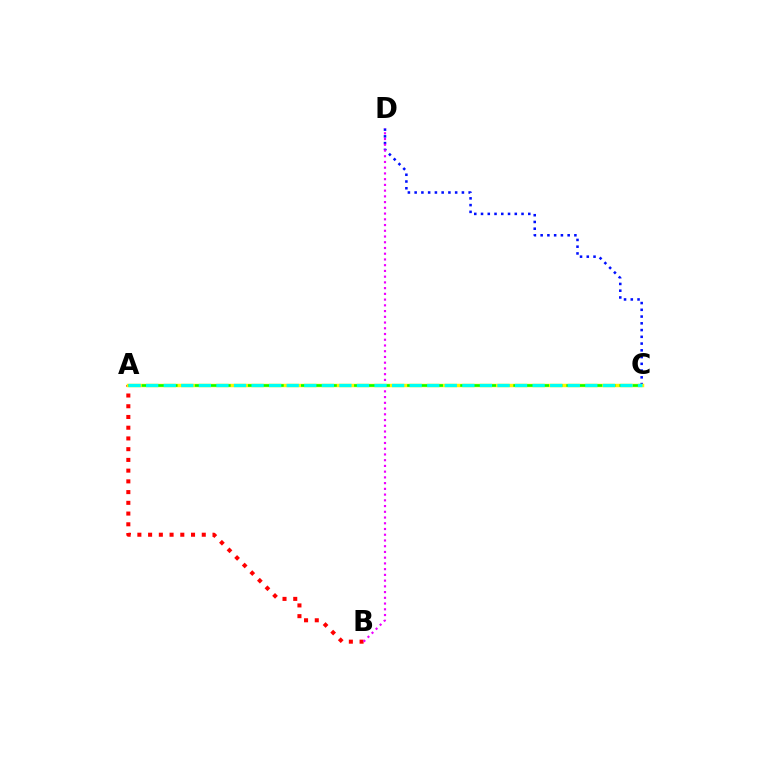{('A', 'B'): [{'color': '#ff0000', 'line_style': 'dotted', 'thickness': 2.92}], ('C', 'D'): [{'color': '#0010ff', 'line_style': 'dotted', 'thickness': 1.83}], ('B', 'D'): [{'color': '#ee00ff', 'line_style': 'dotted', 'thickness': 1.56}], ('A', 'C'): [{'color': '#fcf500', 'line_style': 'solid', 'thickness': 2.49}, {'color': '#08ff00', 'line_style': 'dashed', 'thickness': 1.8}, {'color': '#00fff6', 'line_style': 'dashed', 'thickness': 2.39}]}